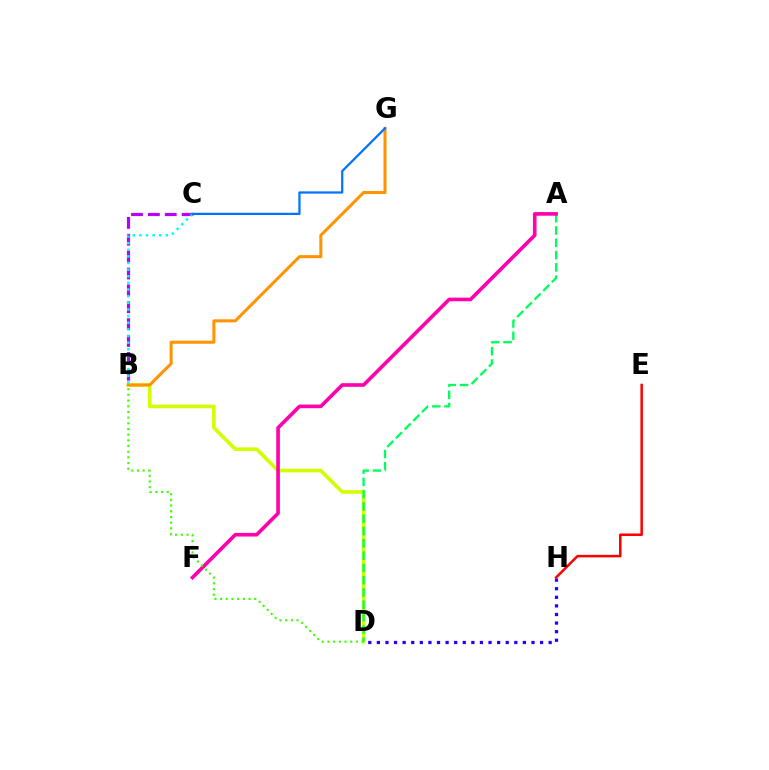{('B', 'D'): [{'color': '#d1ff00', 'line_style': 'solid', 'thickness': 2.61}, {'color': '#3dff00', 'line_style': 'dotted', 'thickness': 1.54}], ('B', 'G'): [{'color': '#ff9400', 'line_style': 'solid', 'thickness': 2.19}], ('B', 'C'): [{'color': '#b900ff', 'line_style': 'dashed', 'thickness': 2.29}, {'color': '#00fff6', 'line_style': 'dotted', 'thickness': 1.8}], ('A', 'D'): [{'color': '#00ff5c', 'line_style': 'dashed', 'thickness': 1.67}], ('A', 'F'): [{'color': '#ff00ac', 'line_style': 'solid', 'thickness': 2.61}], ('D', 'H'): [{'color': '#2500ff', 'line_style': 'dotted', 'thickness': 2.33}], ('C', 'G'): [{'color': '#0074ff', 'line_style': 'solid', 'thickness': 1.62}], ('E', 'H'): [{'color': '#ff0000', 'line_style': 'solid', 'thickness': 1.81}]}